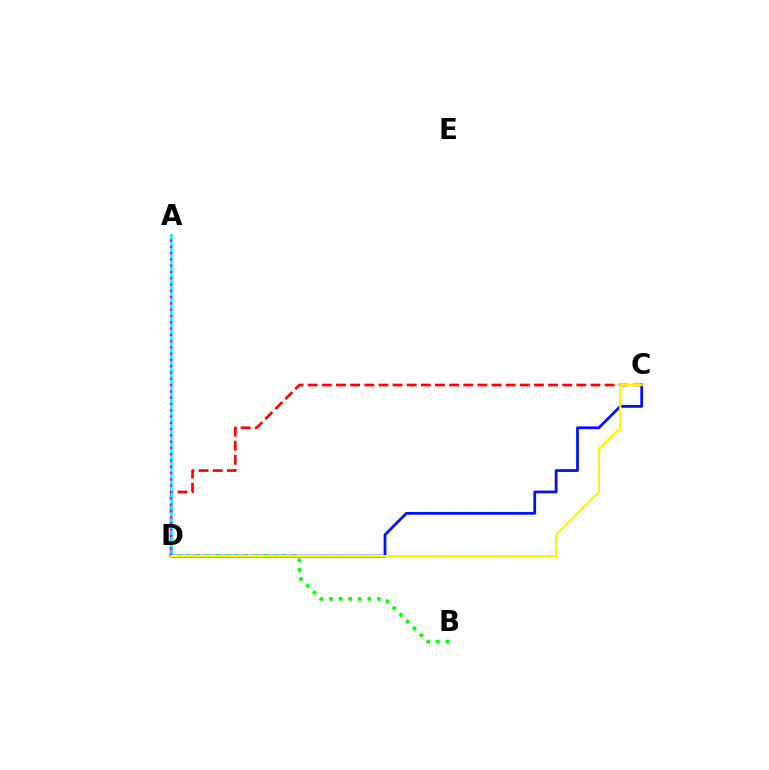{('C', 'D'): [{'color': '#0010ff', 'line_style': 'solid', 'thickness': 1.98}, {'color': '#ff0000', 'line_style': 'dashed', 'thickness': 1.92}, {'color': '#fcf500', 'line_style': 'solid', 'thickness': 1.62}], ('B', 'D'): [{'color': '#08ff00', 'line_style': 'dotted', 'thickness': 2.6}], ('A', 'D'): [{'color': '#00fff6', 'line_style': 'solid', 'thickness': 1.85}, {'color': '#ee00ff', 'line_style': 'dotted', 'thickness': 1.71}]}